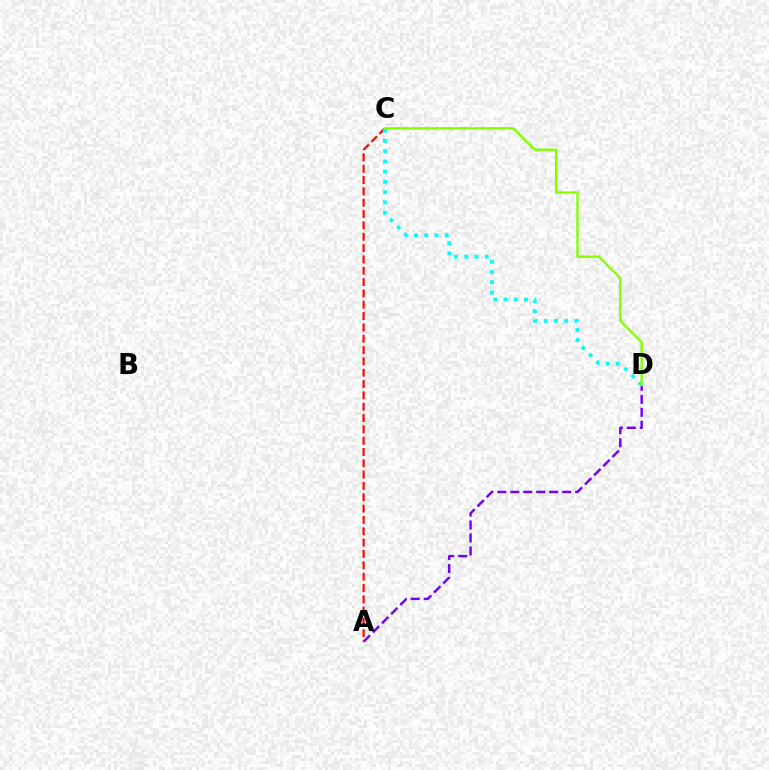{('A', 'D'): [{'color': '#7200ff', 'line_style': 'dashed', 'thickness': 1.76}], ('A', 'C'): [{'color': '#ff0000', 'line_style': 'dashed', 'thickness': 1.54}], ('C', 'D'): [{'color': '#00fff6', 'line_style': 'dotted', 'thickness': 2.78}, {'color': '#84ff00', 'line_style': 'solid', 'thickness': 1.72}]}